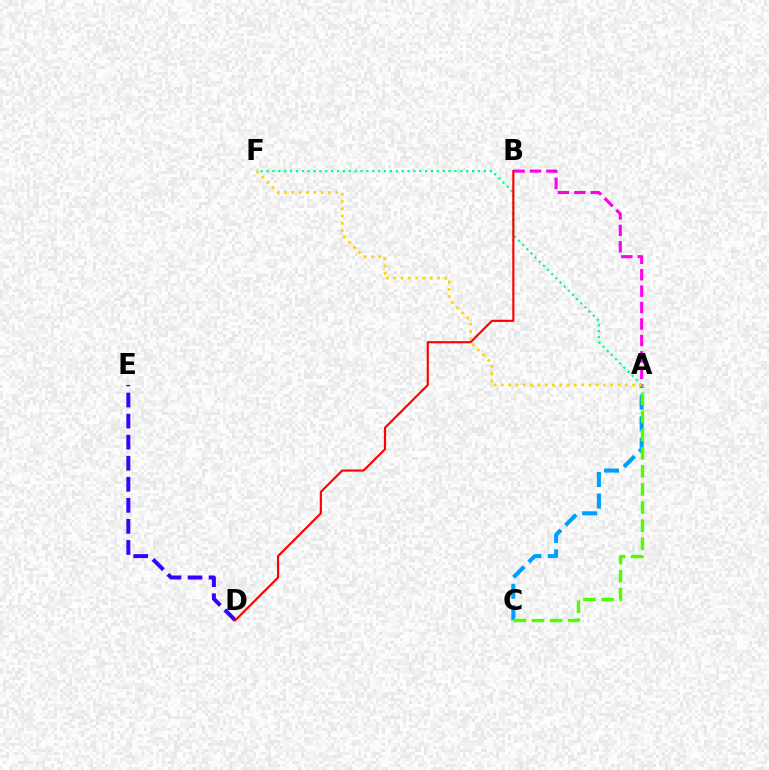{('A', 'F'): [{'color': '#00ff86', 'line_style': 'dotted', 'thickness': 1.6}, {'color': '#ffd500', 'line_style': 'dotted', 'thickness': 1.98}], ('D', 'E'): [{'color': '#3700ff', 'line_style': 'dashed', 'thickness': 2.86}], ('A', 'C'): [{'color': '#009eff', 'line_style': 'dashed', 'thickness': 2.92}, {'color': '#4fff00', 'line_style': 'dashed', 'thickness': 2.46}], ('A', 'B'): [{'color': '#ff00ed', 'line_style': 'dashed', 'thickness': 2.23}], ('B', 'D'): [{'color': '#ff0000', 'line_style': 'solid', 'thickness': 1.55}]}